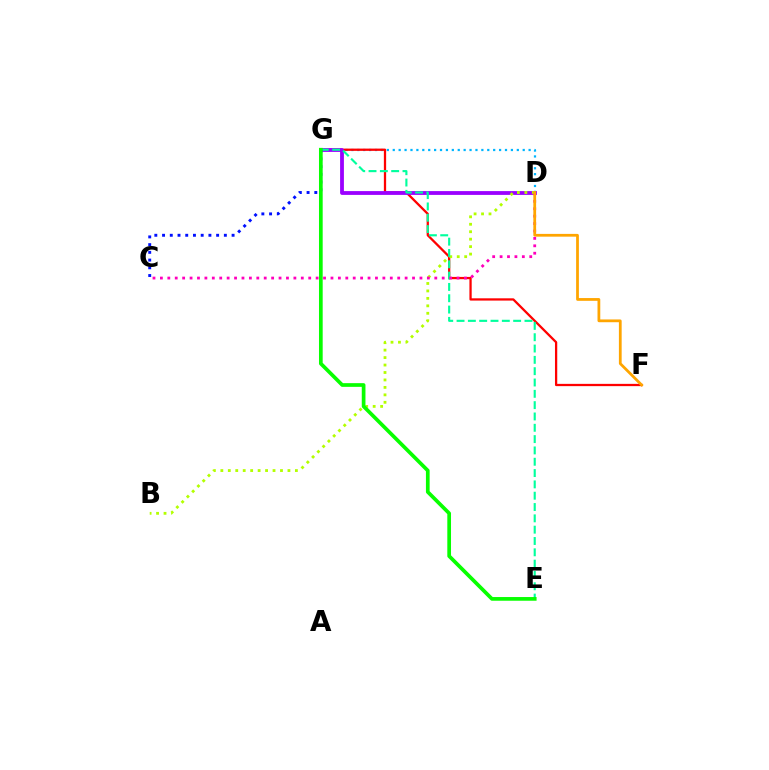{('D', 'G'): [{'color': '#00b5ff', 'line_style': 'dotted', 'thickness': 1.61}, {'color': '#9b00ff', 'line_style': 'solid', 'thickness': 2.74}], ('F', 'G'): [{'color': '#ff0000', 'line_style': 'solid', 'thickness': 1.64}], ('B', 'D'): [{'color': '#b3ff00', 'line_style': 'dotted', 'thickness': 2.03}], ('E', 'G'): [{'color': '#00ff9d', 'line_style': 'dashed', 'thickness': 1.54}, {'color': '#08ff00', 'line_style': 'solid', 'thickness': 2.66}], ('C', 'G'): [{'color': '#0010ff', 'line_style': 'dotted', 'thickness': 2.1}], ('C', 'D'): [{'color': '#ff00bd', 'line_style': 'dotted', 'thickness': 2.01}], ('D', 'F'): [{'color': '#ffa500', 'line_style': 'solid', 'thickness': 1.99}]}